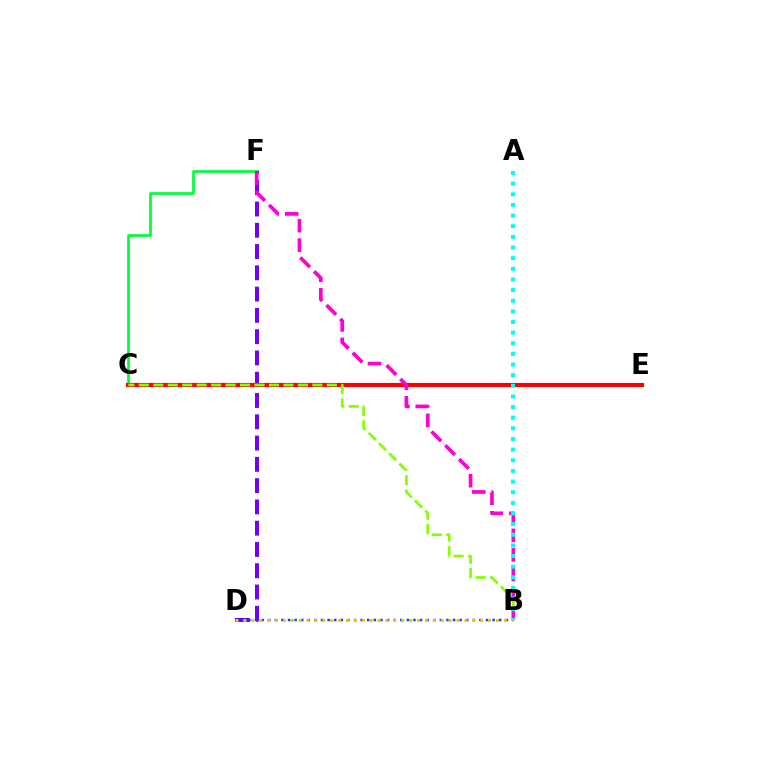{('C', 'F'): [{'color': '#00ff39', 'line_style': 'solid', 'thickness': 1.97}], ('D', 'F'): [{'color': '#7200ff', 'line_style': 'dashed', 'thickness': 2.89}], ('C', 'E'): [{'color': '#ff0000', 'line_style': 'solid', 'thickness': 2.98}], ('B', 'D'): [{'color': '#004bff', 'line_style': 'dotted', 'thickness': 1.79}, {'color': '#ffbd00', 'line_style': 'dotted', 'thickness': 2.14}], ('B', 'C'): [{'color': '#84ff00', 'line_style': 'dashed', 'thickness': 1.96}], ('B', 'F'): [{'color': '#ff00cf', 'line_style': 'dashed', 'thickness': 2.65}], ('A', 'B'): [{'color': '#00fff6', 'line_style': 'dotted', 'thickness': 2.89}]}